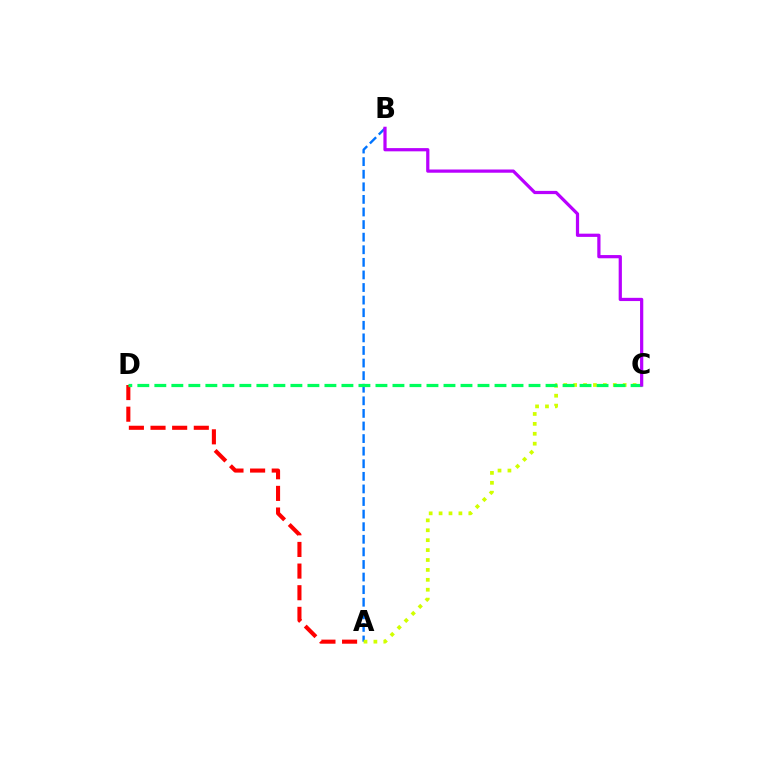{('A', 'B'): [{'color': '#0074ff', 'line_style': 'dashed', 'thickness': 1.71}], ('A', 'C'): [{'color': '#d1ff00', 'line_style': 'dotted', 'thickness': 2.69}], ('A', 'D'): [{'color': '#ff0000', 'line_style': 'dashed', 'thickness': 2.94}], ('C', 'D'): [{'color': '#00ff5c', 'line_style': 'dashed', 'thickness': 2.31}], ('B', 'C'): [{'color': '#b900ff', 'line_style': 'solid', 'thickness': 2.32}]}